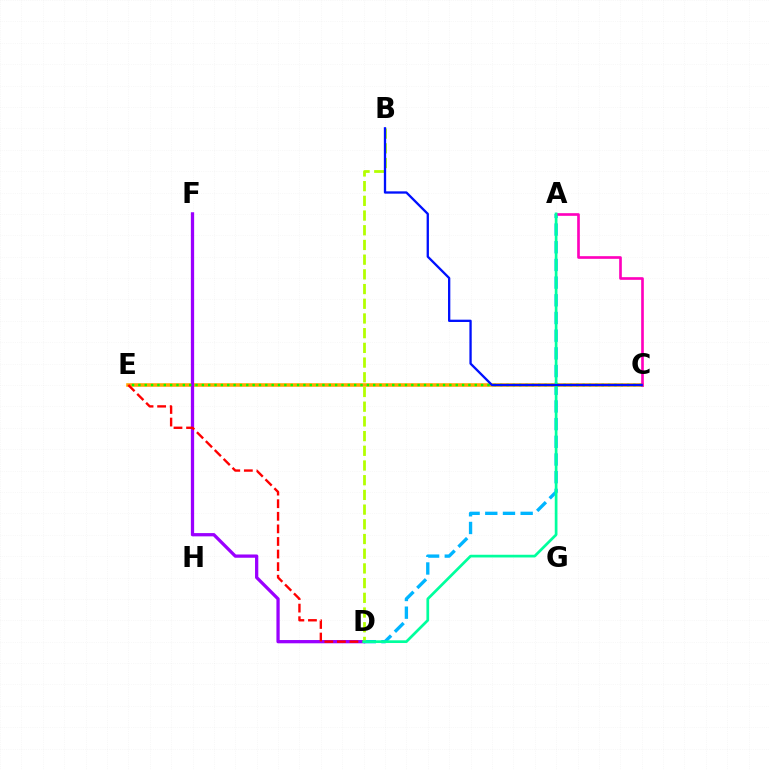{('A', 'D'): [{'color': '#00b5ff', 'line_style': 'dashed', 'thickness': 2.4}, {'color': '#00ff9d', 'line_style': 'solid', 'thickness': 1.95}], ('C', 'E'): [{'color': '#ffa500', 'line_style': 'solid', 'thickness': 2.56}, {'color': '#08ff00', 'line_style': 'dotted', 'thickness': 1.72}], ('A', 'C'): [{'color': '#ff00bd', 'line_style': 'solid', 'thickness': 1.91}], ('D', 'F'): [{'color': '#9b00ff', 'line_style': 'solid', 'thickness': 2.35}], ('D', 'E'): [{'color': '#ff0000', 'line_style': 'dashed', 'thickness': 1.71}], ('B', 'D'): [{'color': '#b3ff00', 'line_style': 'dashed', 'thickness': 2.0}], ('B', 'C'): [{'color': '#0010ff', 'line_style': 'solid', 'thickness': 1.66}]}